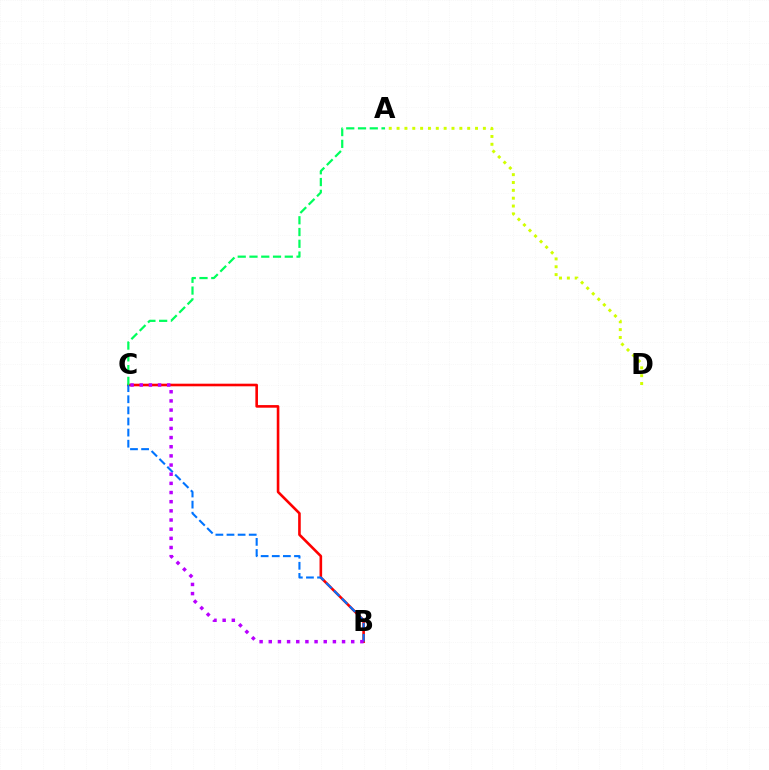{('B', 'C'): [{'color': '#ff0000', 'line_style': 'solid', 'thickness': 1.88}, {'color': '#0074ff', 'line_style': 'dashed', 'thickness': 1.51}, {'color': '#b900ff', 'line_style': 'dotted', 'thickness': 2.49}], ('A', 'D'): [{'color': '#d1ff00', 'line_style': 'dotted', 'thickness': 2.13}], ('A', 'C'): [{'color': '#00ff5c', 'line_style': 'dashed', 'thickness': 1.6}]}